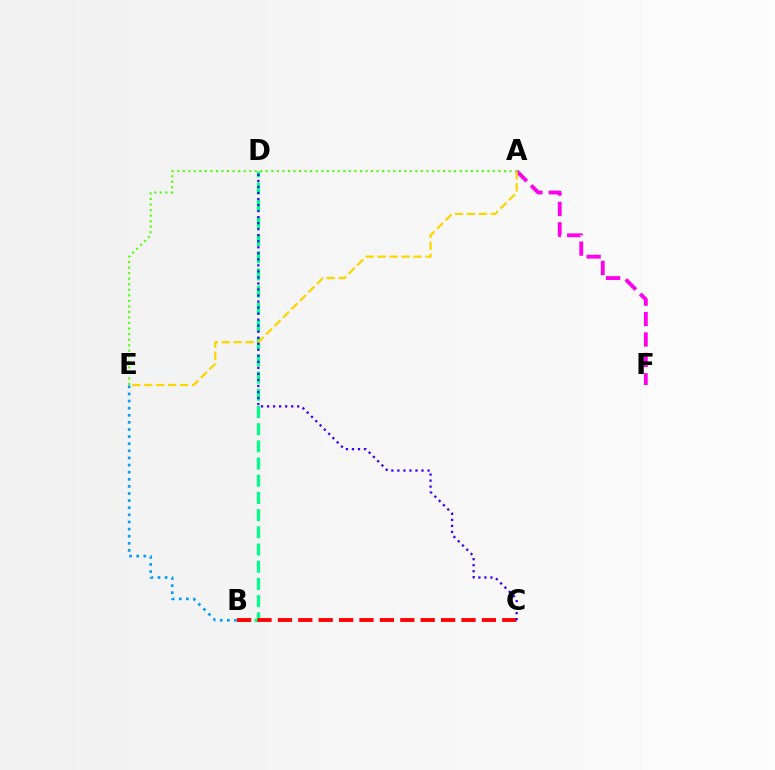{('B', 'D'): [{'color': '#00ff86', 'line_style': 'dashed', 'thickness': 2.34}], ('A', 'F'): [{'color': '#ff00ed', 'line_style': 'dashed', 'thickness': 2.77}], ('A', 'E'): [{'color': '#ffd500', 'line_style': 'dashed', 'thickness': 1.62}, {'color': '#4fff00', 'line_style': 'dotted', 'thickness': 1.51}], ('B', 'C'): [{'color': '#ff0000', 'line_style': 'dashed', 'thickness': 2.77}], ('B', 'E'): [{'color': '#009eff', 'line_style': 'dotted', 'thickness': 1.93}], ('C', 'D'): [{'color': '#3700ff', 'line_style': 'dotted', 'thickness': 1.64}]}